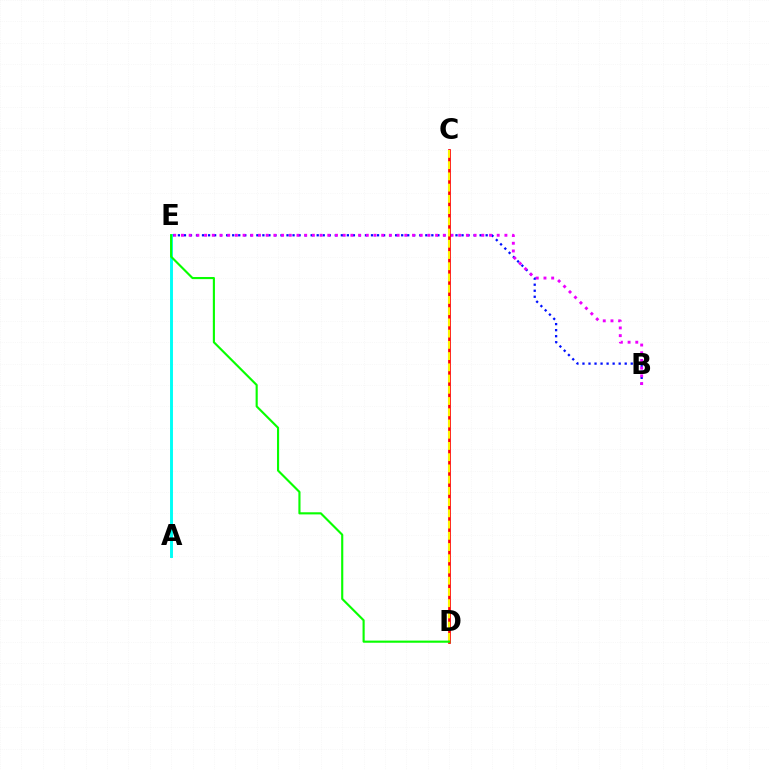{('B', 'E'): [{'color': '#0010ff', 'line_style': 'dotted', 'thickness': 1.64}, {'color': '#ee00ff', 'line_style': 'dotted', 'thickness': 2.09}], ('A', 'E'): [{'color': '#00fff6', 'line_style': 'solid', 'thickness': 2.1}], ('C', 'D'): [{'color': '#ff0000', 'line_style': 'solid', 'thickness': 1.95}, {'color': '#fcf500', 'line_style': 'dashed', 'thickness': 1.53}], ('D', 'E'): [{'color': '#08ff00', 'line_style': 'solid', 'thickness': 1.54}]}